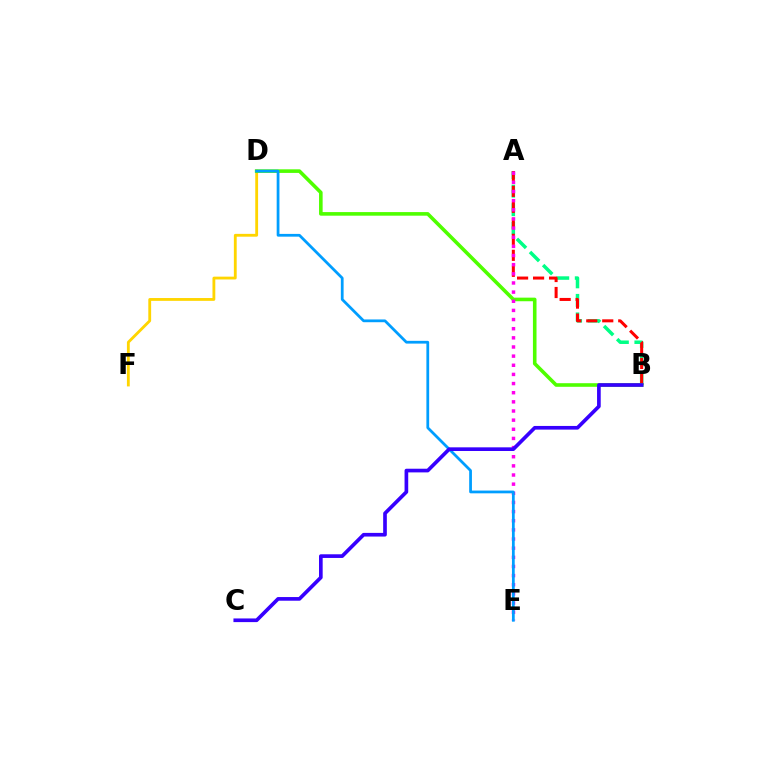{('D', 'F'): [{'color': '#ffd500', 'line_style': 'solid', 'thickness': 2.03}], ('A', 'B'): [{'color': '#00ff86', 'line_style': 'dashed', 'thickness': 2.52}, {'color': '#ff0000', 'line_style': 'dashed', 'thickness': 2.17}], ('B', 'D'): [{'color': '#4fff00', 'line_style': 'solid', 'thickness': 2.59}], ('A', 'E'): [{'color': '#ff00ed', 'line_style': 'dotted', 'thickness': 2.48}], ('D', 'E'): [{'color': '#009eff', 'line_style': 'solid', 'thickness': 1.99}], ('B', 'C'): [{'color': '#3700ff', 'line_style': 'solid', 'thickness': 2.64}]}